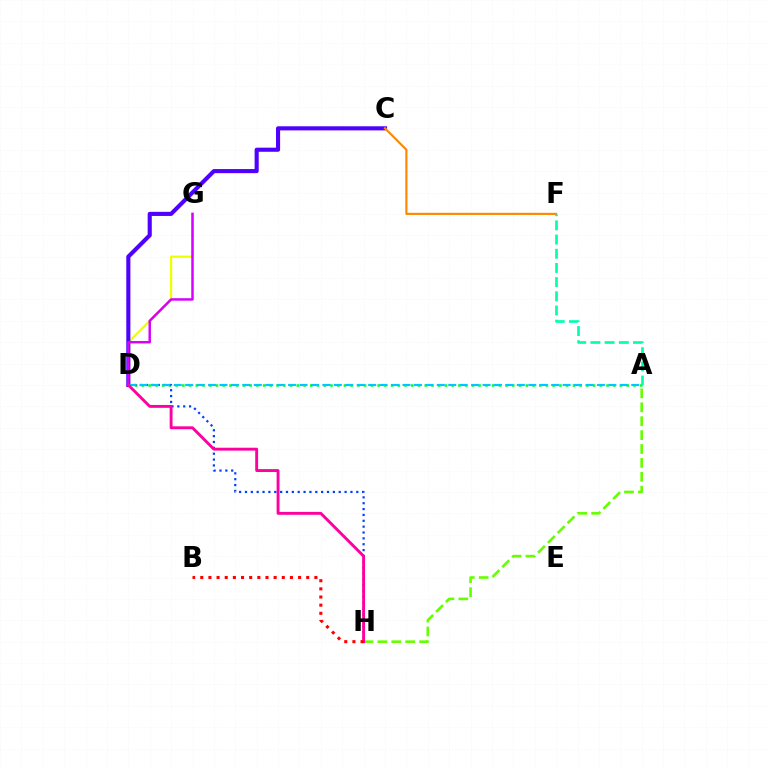{('A', 'D'): [{'color': '#00ff27', 'line_style': 'dotted', 'thickness': 1.83}, {'color': '#00c7ff', 'line_style': 'dashed', 'thickness': 1.55}], ('D', 'G'): [{'color': '#eeff00', 'line_style': 'solid', 'thickness': 1.6}, {'color': '#d600ff', 'line_style': 'solid', 'thickness': 1.78}], ('A', 'H'): [{'color': '#66ff00', 'line_style': 'dashed', 'thickness': 1.89}], ('C', 'D'): [{'color': '#4f00ff', 'line_style': 'solid', 'thickness': 2.96}], ('C', 'F'): [{'color': '#ff8800', 'line_style': 'solid', 'thickness': 1.56}], ('D', 'H'): [{'color': '#003fff', 'line_style': 'dotted', 'thickness': 1.59}, {'color': '#ff00a0', 'line_style': 'solid', 'thickness': 2.08}], ('A', 'F'): [{'color': '#00ffaf', 'line_style': 'dashed', 'thickness': 1.93}], ('B', 'H'): [{'color': '#ff0000', 'line_style': 'dotted', 'thickness': 2.21}]}